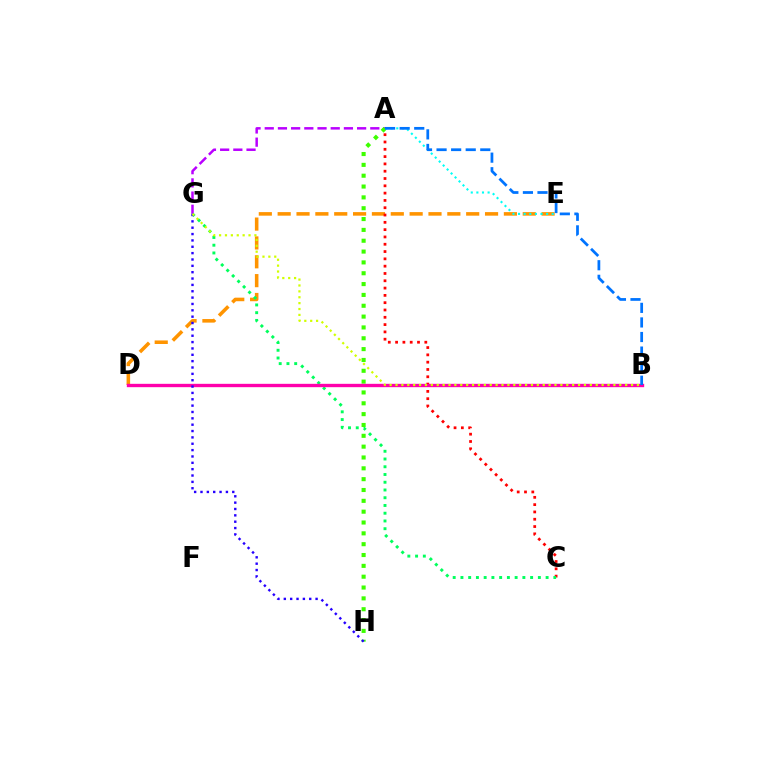{('D', 'E'): [{'color': '#ff9400', 'line_style': 'dashed', 'thickness': 2.56}], ('A', 'C'): [{'color': '#ff0000', 'line_style': 'dotted', 'thickness': 1.98}], ('A', 'G'): [{'color': '#b900ff', 'line_style': 'dashed', 'thickness': 1.79}], ('C', 'G'): [{'color': '#00ff5c', 'line_style': 'dotted', 'thickness': 2.1}], ('A', 'H'): [{'color': '#3dff00', 'line_style': 'dotted', 'thickness': 2.94}], ('B', 'D'): [{'color': '#ff00ac', 'line_style': 'solid', 'thickness': 2.41}], ('A', 'E'): [{'color': '#00fff6', 'line_style': 'dotted', 'thickness': 1.53}], ('G', 'H'): [{'color': '#2500ff', 'line_style': 'dotted', 'thickness': 1.73}], ('B', 'G'): [{'color': '#d1ff00', 'line_style': 'dotted', 'thickness': 1.6}], ('A', 'B'): [{'color': '#0074ff', 'line_style': 'dashed', 'thickness': 1.98}]}